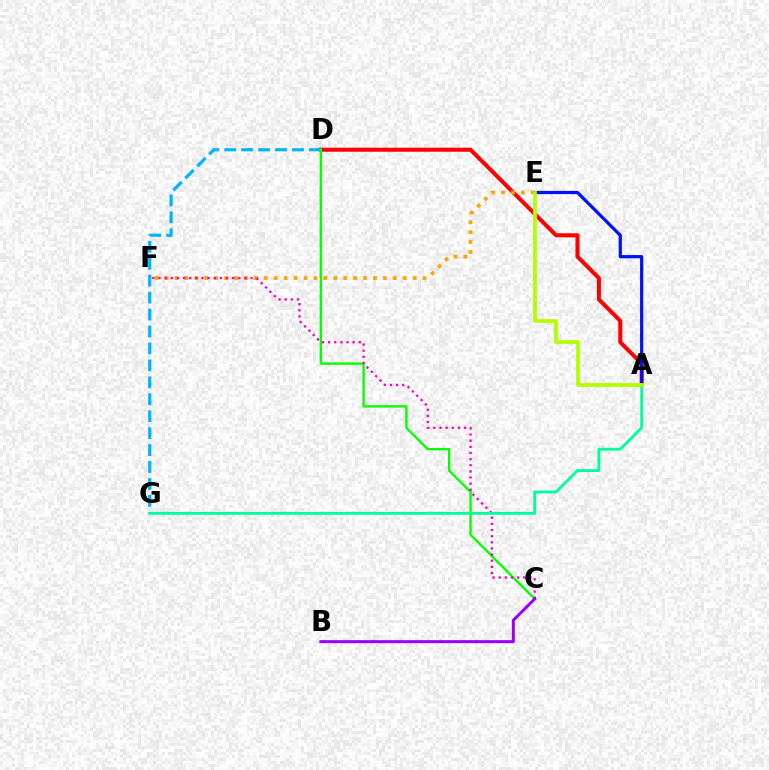{('A', 'D'): [{'color': '#ff0000', 'line_style': 'solid', 'thickness': 2.9}], ('E', 'F'): [{'color': '#ffa500', 'line_style': 'dotted', 'thickness': 2.7}], ('D', 'G'): [{'color': '#00b5ff', 'line_style': 'dashed', 'thickness': 2.3}], ('C', 'D'): [{'color': '#08ff00', 'line_style': 'solid', 'thickness': 1.7}], ('C', 'F'): [{'color': '#ff00bd', 'line_style': 'dotted', 'thickness': 1.67}], ('A', 'E'): [{'color': '#0010ff', 'line_style': 'solid', 'thickness': 2.31}, {'color': '#b3ff00', 'line_style': 'solid', 'thickness': 2.71}], ('B', 'C'): [{'color': '#9b00ff', 'line_style': 'solid', 'thickness': 2.17}], ('A', 'G'): [{'color': '#00ff9d', 'line_style': 'solid', 'thickness': 2.04}]}